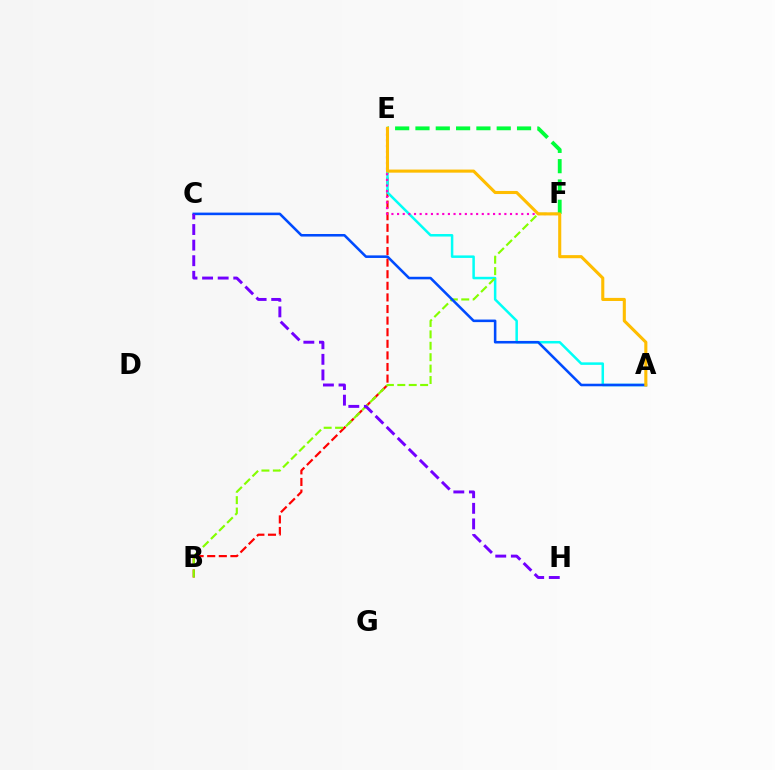{('B', 'E'): [{'color': '#ff0000', 'line_style': 'dashed', 'thickness': 1.58}], ('A', 'E'): [{'color': '#00fff6', 'line_style': 'solid', 'thickness': 1.81}, {'color': '#ffbd00', 'line_style': 'solid', 'thickness': 2.22}], ('B', 'F'): [{'color': '#84ff00', 'line_style': 'dashed', 'thickness': 1.55}], ('A', 'C'): [{'color': '#004bff', 'line_style': 'solid', 'thickness': 1.85}], ('E', 'F'): [{'color': '#00ff39', 'line_style': 'dashed', 'thickness': 2.76}, {'color': '#ff00cf', 'line_style': 'dotted', 'thickness': 1.53}], ('C', 'H'): [{'color': '#7200ff', 'line_style': 'dashed', 'thickness': 2.12}]}